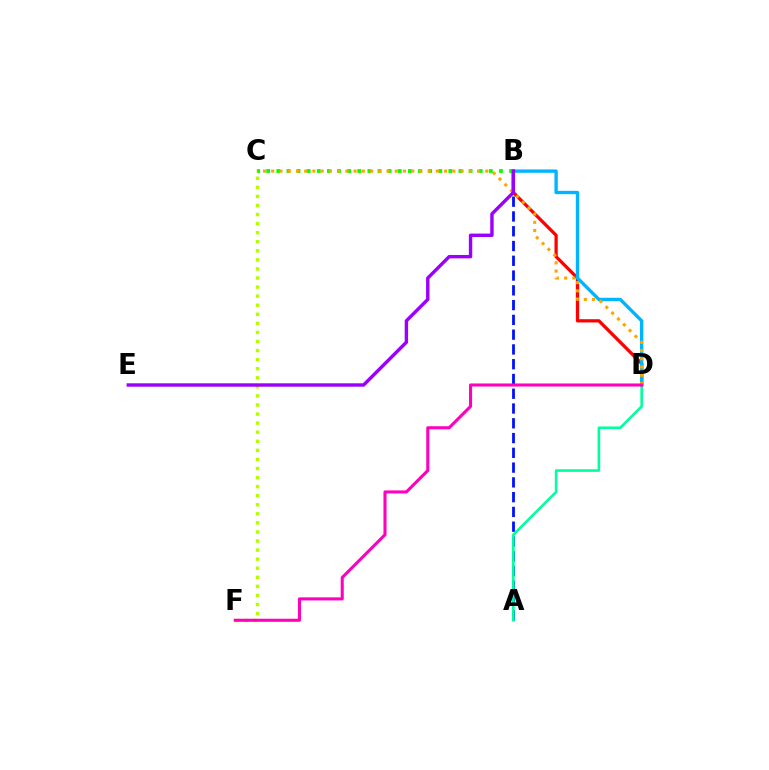{('B', 'D'): [{'color': '#ff0000', 'line_style': 'solid', 'thickness': 2.35}, {'color': '#00b5ff', 'line_style': 'solid', 'thickness': 2.41}], ('A', 'B'): [{'color': '#0010ff', 'line_style': 'dashed', 'thickness': 2.01}], ('C', 'F'): [{'color': '#b3ff00', 'line_style': 'dotted', 'thickness': 2.46}], ('B', 'C'): [{'color': '#08ff00', 'line_style': 'dotted', 'thickness': 2.75}], ('C', 'D'): [{'color': '#ffa500', 'line_style': 'dotted', 'thickness': 2.24}], ('A', 'D'): [{'color': '#00ff9d', 'line_style': 'solid', 'thickness': 1.87}], ('D', 'F'): [{'color': '#ff00bd', 'line_style': 'solid', 'thickness': 2.21}], ('B', 'E'): [{'color': '#9b00ff', 'line_style': 'solid', 'thickness': 2.45}]}